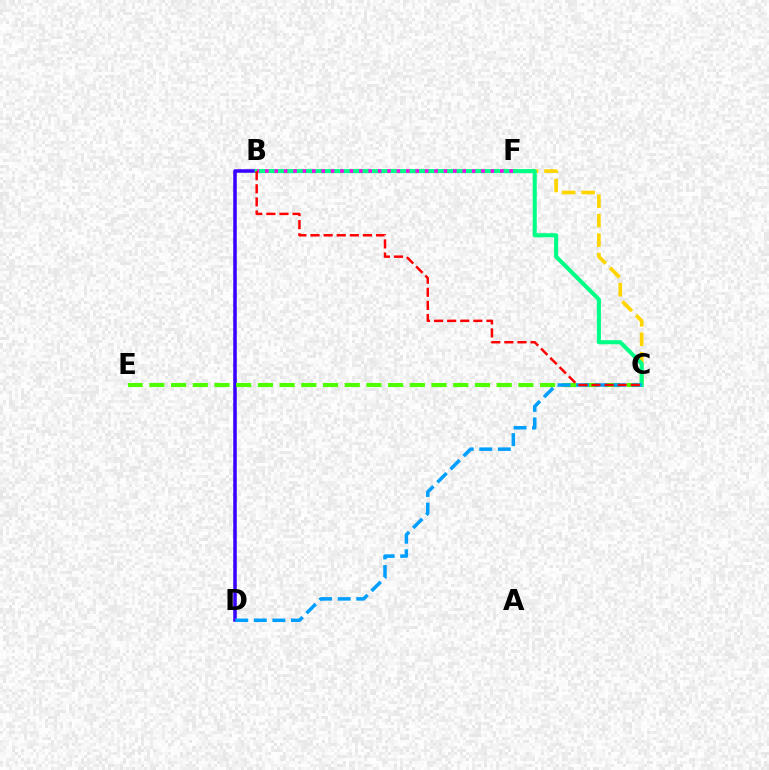{('B', 'D'): [{'color': '#3700ff', 'line_style': 'solid', 'thickness': 2.54}], ('C', 'E'): [{'color': '#4fff00', 'line_style': 'dashed', 'thickness': 2.95}], ('C', 'F'): [{'color': '#ffd500', 'line_style': 'dashed', 'thickness': 2.65}], ('B', 'C'): [{'color': '#00ff86', 'line_style': 'solid', 'thickness': 2.94}, {'color': '#ff0000', 'line_style': 'dashed', 'thickness': 1.78}], ('C', 'D'): [{'color': '#009eff', 'line_style': 'dashed', 'thickness': 2.52}], ('B', 'F'): [{'color': '#ff00ed', 'line_style': 'dotted', 'thickness': 2.55}]}